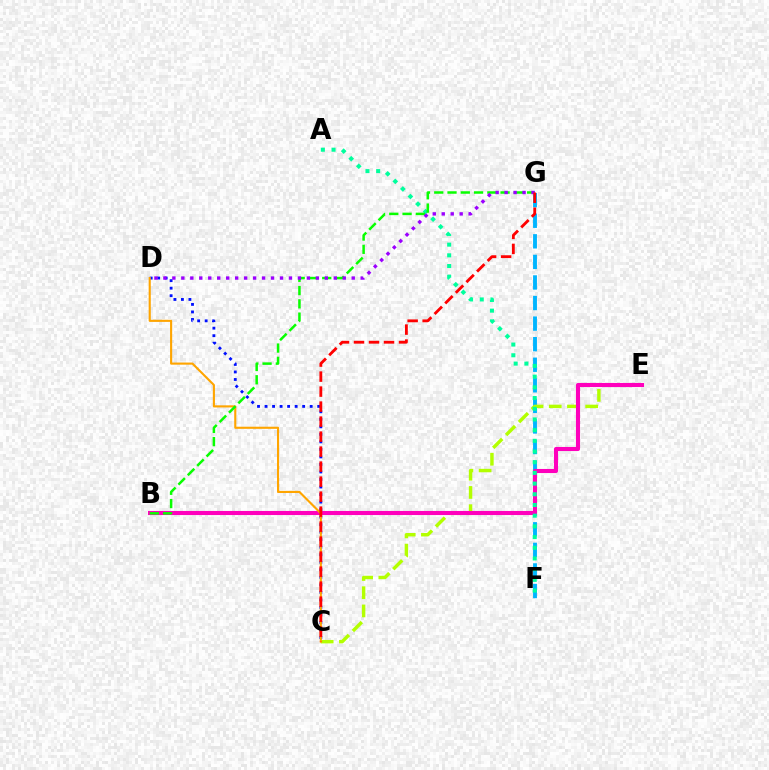{('F', 'G'): [{'color': '#00b5ff', 'line_style': 'dashed', 'thickness': 2.79}], ('C', 'E'): [{'color': '#b3ff00', 'line_style': 'dashed', 'thickness': 2.47}], ('C', 'D'): [{'color': '#0010ff', 'line_style': 'dotted', 'thickness': 2.04}, {'color': '#ffa500', 'line_style': 'solid', 'thickness': 1.53}], ('B', 'E'): [{'color': '#ff00bd', 'line_style': 'solid', 'thickness': 2.93}], ('A', 'F'): [{'color': '#00ff9d', 'line_style': 'dotted', 'thickness': 2.91}], ('B', 'G'): [{'color': '#08ff00', 'line_style': 'dashed', 'thickness': 1.8}], ('D', 'G'): [{'color': '#9b00ff', 'line_style': 'dotted', 'thickness': 2.44}], ('C', 'G'): [{'color': '#ff0000', 'line_style': 'dashed', 'thickness': 2.04}]}